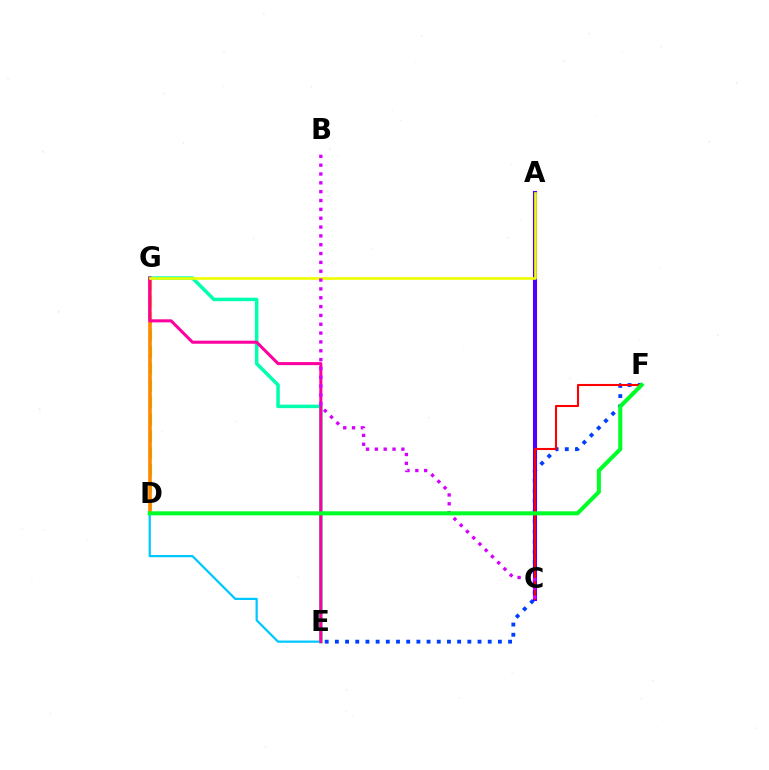{('D', 'G'): [{'color': '#66ff00', 'line_style': 'dashed', 'thickness': 2.29}, {'color': '#ff8800', 'line_style': 'solid', 'thickness': 2.62}], ('D', 'E'): [{'color': '#00c7ff', 'line_style': 'solid', 'thickness': 1.6}], ('E', 'F'): [{'color': '#003fff', 'line_style': 'dotted', 'thickness': 2.77}], ('A', 'C'): [{'color': '#4f00ff', 'line_style': 'solid', 'thickness': 2.94}], ('C', 'F'): [{'color': '#ff0000', 'line_style': 'solid', 'thickness': 1.5}], ('E', 'G'): [{'color': '#00ffaf', 'line_style': 'solid', 'thickness': 2.52}, {'color': '#ff00a0', 'line_style': 'solid', 'thickness': 2.19}], ('A', 'G'): [{'color': '#eeff00', 'line_style': 'solid', 'thickness': 1.89}], ('B', 'C'): [{'color': '#d600ff', 'line_style': 'dotted', 'thickness': 2.4}], ('D', 'F'): [{'color': '#00ff27', 'line_style': 'solid', 'thickness': 2.91}]}